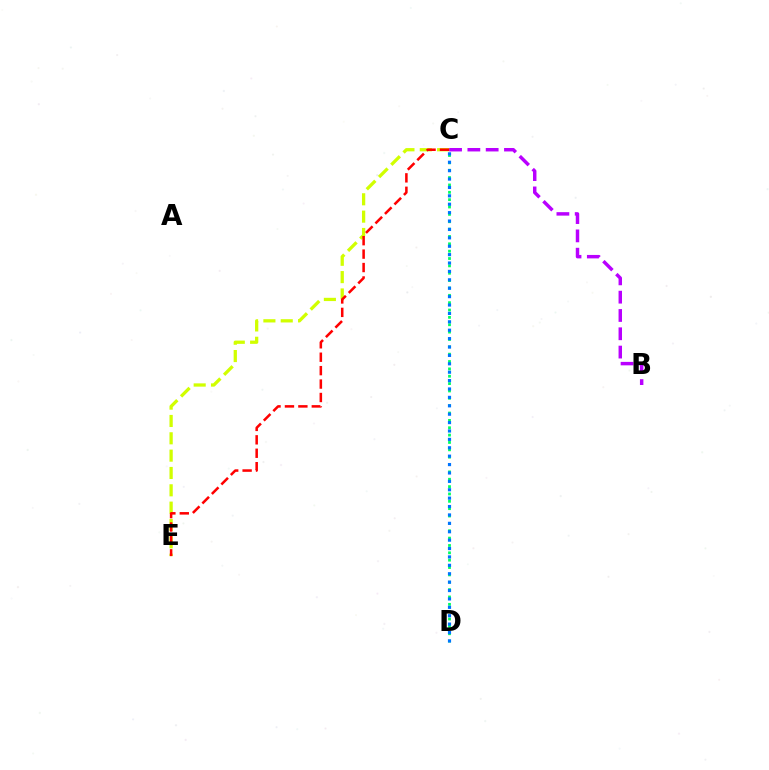{('C', 'E'): [{'color': '#d1ff00', 'line_style': 'dashed', 'thickness': 2.36}, {'color': '#ff0000', 'line_style': 'dashed', 'thickness': 1.82}], ('C', 'D'): [{'color': '#00ff5c', 'line_style': 'dotted', 'thickness': 2.0}, {'color': '#0074ff', 'line_style': 'dotted', 'thickness': 2.28}], ('B', 'C'): [{'color': '#b900ff', 'line_style': 'dashed', 'thickness': 2.49}]}